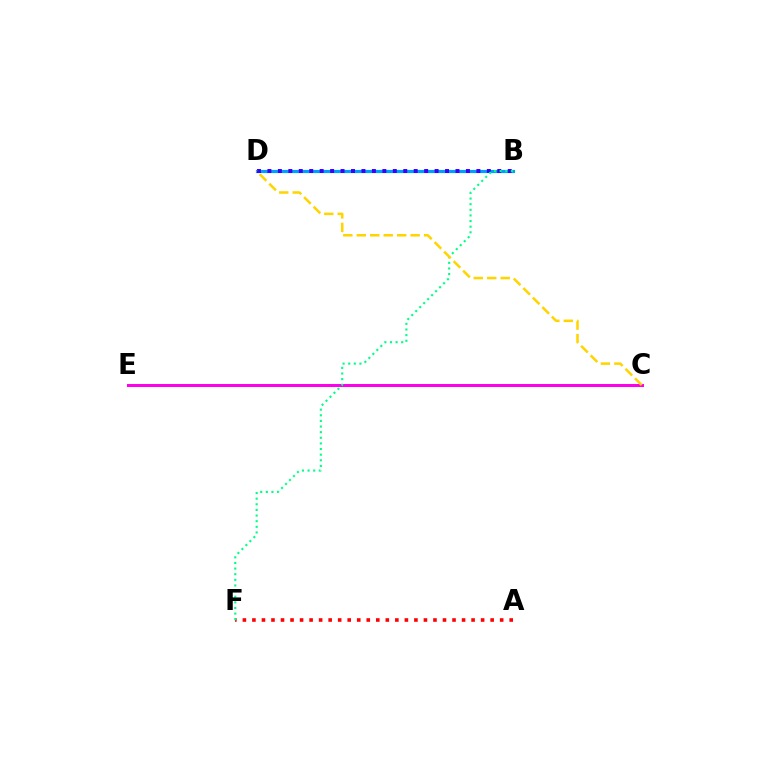{('A', 'F'): [{'color': '#ff0000', 'line_style': 'dotted', 'thickness': 2.59}], ('C', 'E'): [{'color': '#4fff00', 'line_style': 'solid', 'thickness': 2.14}, {'color': '#ff00ed', 'line_style': 'solid', 'thickness': 2.16}], ('B', 'D'): [{'color': '#009eff', 'line_style': 'solid', 'thickness': 2.27}, {'color': '#3700ff', 'line_style': 'dotted', 'thickness': 2.84}], ('B', 'F'): [{'color': '#00ff86', 'line_style': 'dotted', 'thickness': 1.53}], ('C', 'D'): [{'color': '#ffd500', 'line_style': 'dashed', 'thickness': 1.83}]}